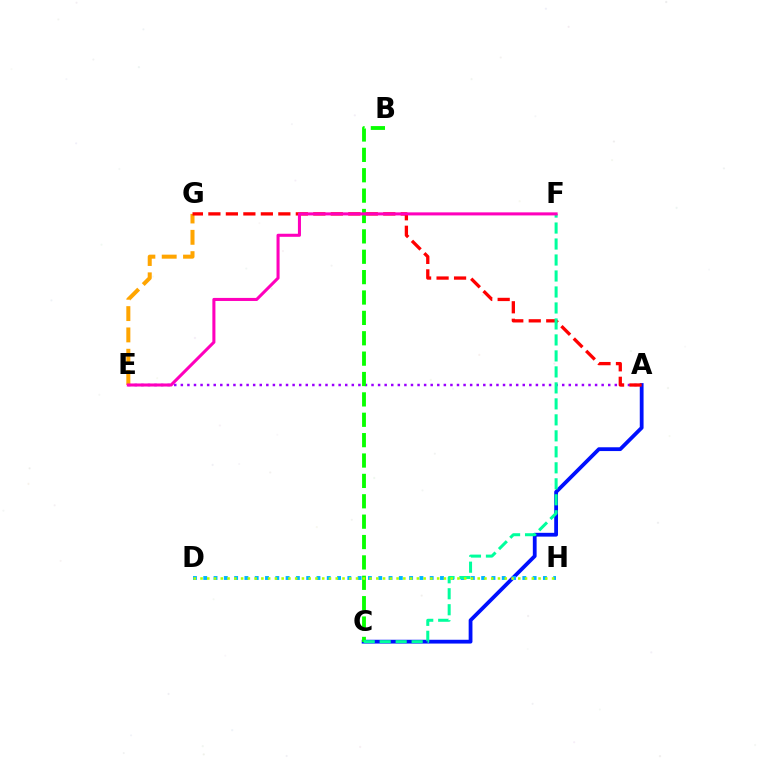{('A', 'E'): [{'color': '#9b00ff', 'line_style': 'dotted', 'thickness': 1.79}], ('A', 'C'): [{'color': '#0010ff', 'line_style': 'solid', 'thickness': 2.73}], ('E', 'G'): [{'color': '#ffa500', 'line_style': 'dashed', 'thickness': 2.9}], ('D', 'H'): [{'color': '#00b5ff', 'line_style': 'dotted', 'thickness': 2.8}, {'color': '#b3ff00', 'line_style': 'dotted', 'thickness': 1.84}], ('A', 'G'): [{'color': '#ff0000', 'line_style': 'dashed', 'thickness': 2.38}], ('B', 'C'): [{'color': '#08ff00', 'line_style': 'dashed', 'thickness': 2.77}], ('C', 'F'): [{'color': '#00ff9d', 'line_style': 'dashed', 'thickness': 2.17}], ('E', 'F'): [{'color': '#ff00bd', 'line_style': 'solid', 'thickness': 2.2}]}